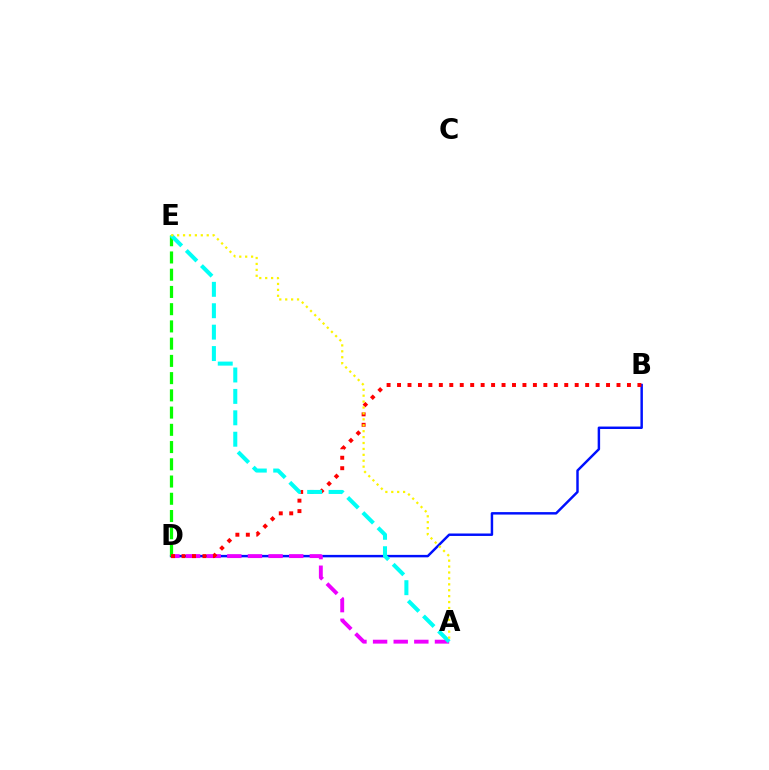{('B', 'D'): [{'color': '#0010ff', 'line_style': 'solid', 'thickness': 1.77}, {'color': '#ff0000', 'line_style': 'dotted', 'thickness': 2.84}], ('A', 'D'): [{'color': '#ee00ff', 'line_style': 'dashed', 'thickness': 2.8}], ('D', 'E'): [{'color': '#08ff00', 'line_style': 'dashed', 'thickness': 2.34}], ('A', 'E'): [{'color': '#00fff6', 'line_style': 'dashed', 'thickness': 2.91}, {'color': '#fcf500', 'line_style': 'dotted', 'thickness': 1.61}]}